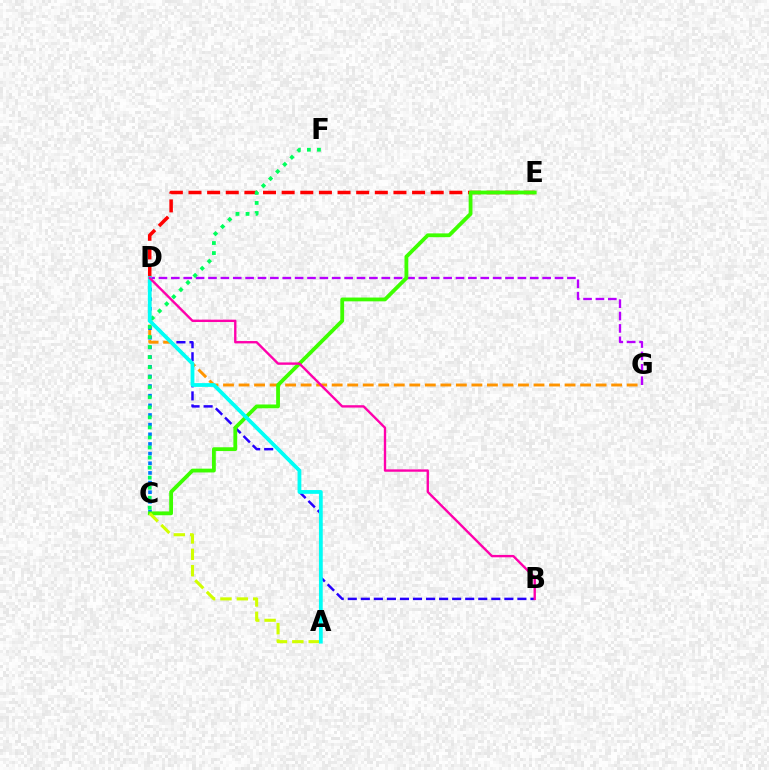{('D', 'E'): [{'color': '#ff0000', 'line_style': 'dashed', 'thickness': 2.53}], ('D', 'G'): [{'color': '#b900ff', 'line_style': 'dashed', 'thickness': 1.68}, {'color': '#ff9400', 'line_style': 'dashed', 'thickness': 2.11}], ('B', 'D'): [{'color': '#2500ff', 'line_style': 'dashed', 'thickness': 1.77}, {'color': '#ff00ac', 'line_style': 'solid', 'thickness': 1.71}], ('C', 'D'): [{'color': '#0074ff', 'line_style': 'dotted', 'thickness': 2.62}], ('C', 'E'): [{'color': '#3dff00', 'line_style': 'solid', 'thickness': 2.74}], ('C', 'F'): [{'color': '#00ff5c', 'line_style': 'dotted', 'thickness': 2.73}], ('A', 'C'): [{'color': '#d1ff00', 'line_style': 'dashed', 'thickness': 2.22}], ('A', 'D'): [{'color': '#00fff6', 'line_style': 'solid', 'thickness': 2.72}]}